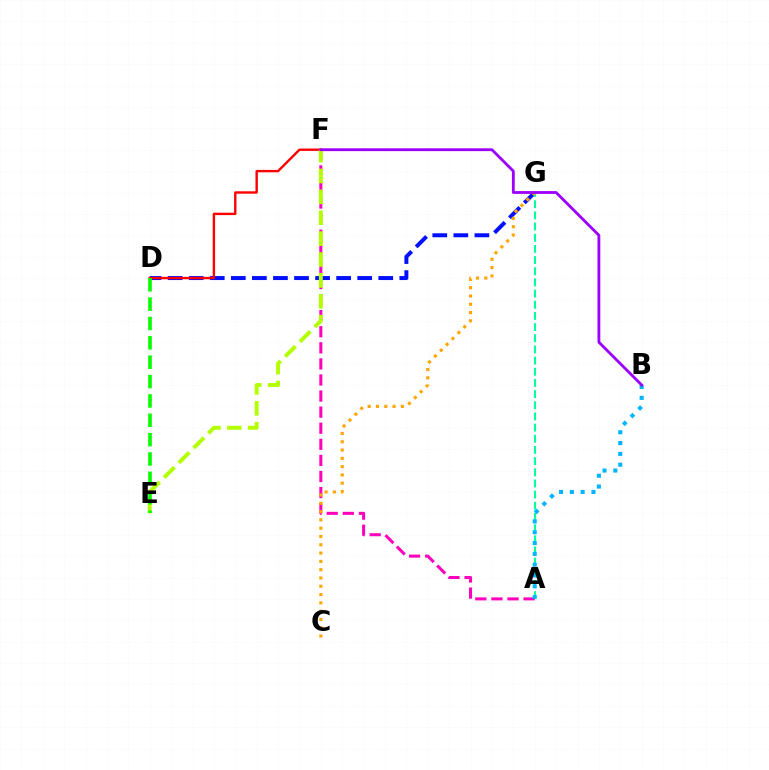{('D', 'G'): [{'color': '#0010ff', 'line_style': 'dashed', 'thickness': 2.86}], ('A', 'F'): [{'color': '#ff00bd', 'line_style': 'dashed', 'thickness': 2.19}], ('A', 'G'): [{'color': '#00ff9d', 'line_style': 'dashed', 'thickness': 1.52}], ('D', 'F'): [{'color': '#ff0000', 'line_style': 'solid', 'thickness': 1.72}], ('E', 'F'): [{'color': '#b3ff00', 'line_style': 'dashed', 'thickness': 2.84}], ('D', 'E'): [{'color': '#08ff00', 'line_style': 'dashed', 'thickness': 2.63}], ('C', 'G'): [{'color': '#ffa500', 'line_style': 'dotted', 'thickness': 2.25}], ('A', 'B'): [{'color': '#00b5ff', 'line_style': 'dotted', 'thickness': 2.94}], ('B', 'F'): [{'color': '#9b00ff', 'line_style': 'solid', 'thickness': 2.03}]}